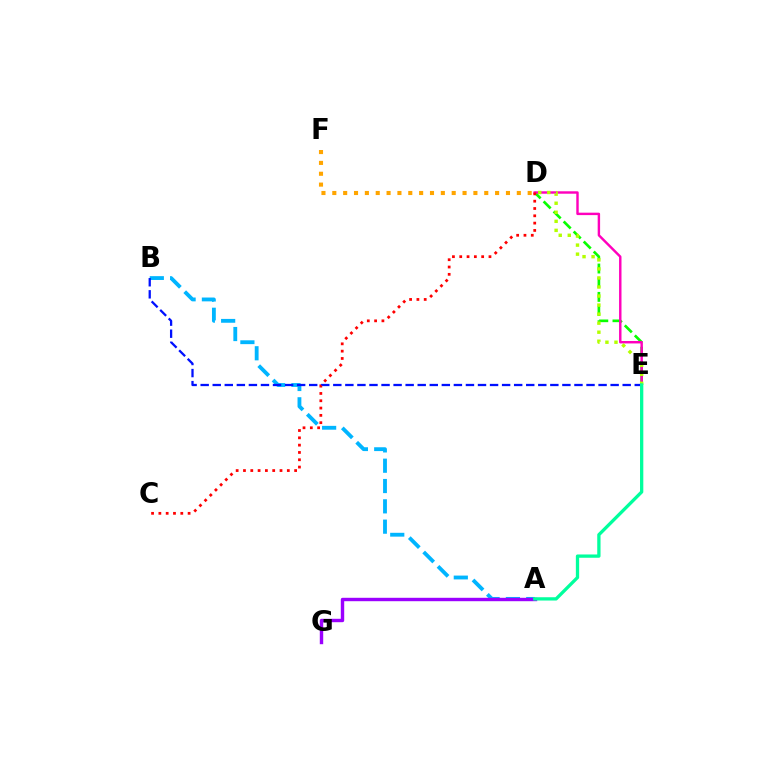{('A', 'B'): [{'color': '#00b5ff', 'line_style': 'dashed', 'thickness': 2.76}], ('D', 'E'): [{'color': '#08ff00', 'line_style': 'dashed', 'thickness': 1.93}, {'color': '#ff00bd', 'line_style': 'solid', 'thickness': 1.75}, {'color': '#b3ff00', 'line_style': 'dotted', 'thickness': 2.46}], ('A', 'G'): [{'color': '#9b00ff', 'line_style': 'solid', 'thickness': 2.45}], ('B', 'E'): [{'color': '#0010ff', 'line_style': 'dashed', 'thickness': 1.64}], ('A', 'E'): [{'color': '#00ff9d', 'line_style': 'solid', 'thickness': 2.37}], ('D', 'F'): [{'color': '#ffa500', 'line_style': 'dotted', 'thickness': 2.95}], ('C', 'D'): [{'color': '#ff0000', 'line_style': 'dotted', 'thickness': 1.99}]}